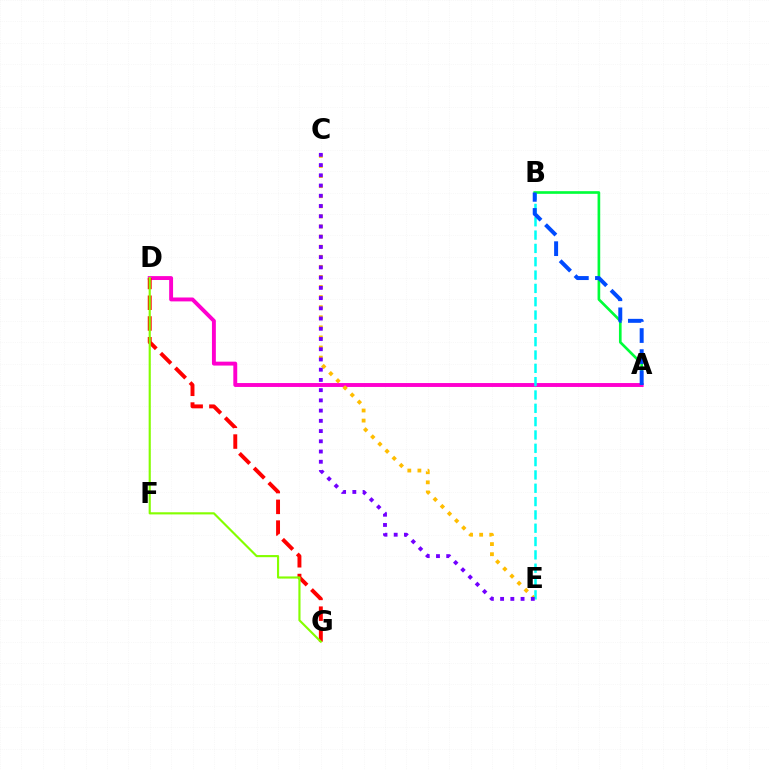{('A', 'B'): [{'color': '#00ff39', 'line_style': 'solid', 'thickness': 1.91}, {'color': '#004bff', 'line_style': 'dashed', 'thickness': 2.86}], ('A', 'D'): [{'color': '#ff00cf', 'line_style': 'solid', 'thickness': 2.81}], ('C', 'E'): [{'color': '#ffbd00', 'line_style': 'dotted', 'thickness': 2.74}, {'color': '#7200ff', 'line_style': 'dotted', 'thickness': 2.78}], ('D', 'G'): [{'color': '#ff0000', 'line_style': 'dashed', 'thickness': 2.82}, {'color': '#84ff00', 'line_style': 'solid', 'thickness': 1.54}], ('B', 'E'): [{'color': '#00fff6', 'line_style': 'dashed', 'thickness': 1.81}]}